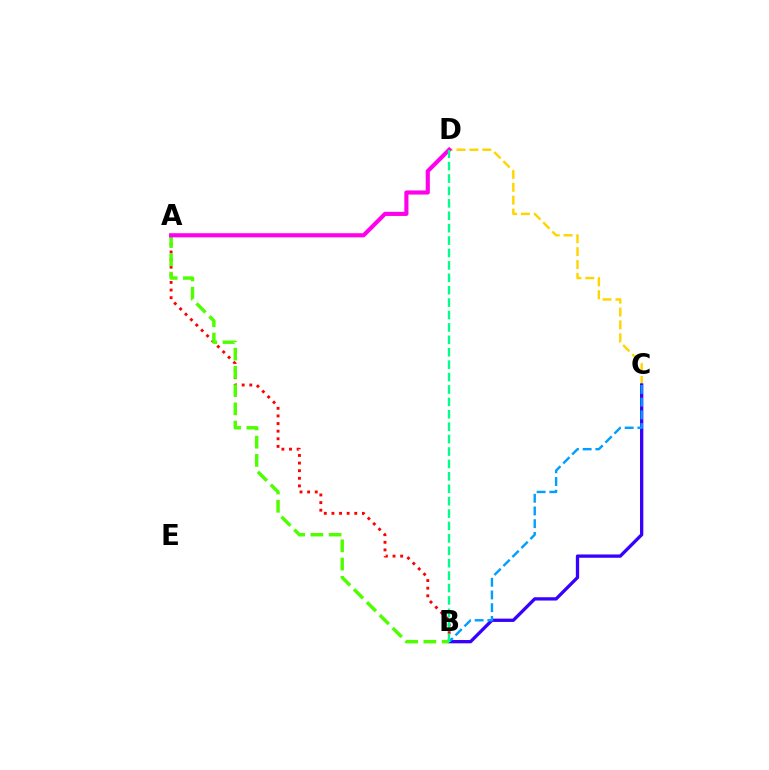{('A', 'B'): [{'color': '#ff0000', 'line_style': 'dotted', 'thickness': 2.07}, {'color': '#4fff00', 'line_style': 'dashed', 'thickness': 2.48}], ('C', 'D'): [{'color': '#ffd500', 'line_style': 'dashed', 'thickness': 1.75}], ('B', 'C'): [{'color': '#3700ff', 'line_style': 'solid', 'thickness': 2.37}, {'color': '#009eff', 'line_style': 'dashed', 'thickness': 1.73}], ('A', 'D'): [{'color': '#ff00ed', 'line_style': 'solid', 'thickness': 2.97}], ('B', 'D'): [{'color': '#00ff86', 'line_style': 'dashed', 'thickness': 1.69}]}